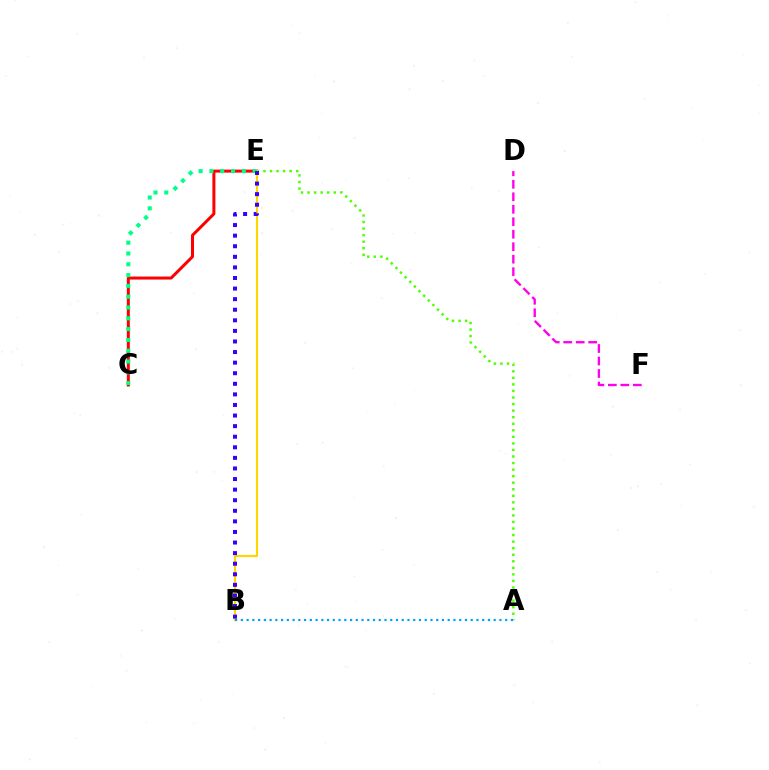{('C', 'E'): [{'color': '#ff0000', 'line_style': 'solid', 'thickness': 2.16}, {'color': '#00ff86', 'line_style': 'dotted', 'thickness': 2.93}], ('A', 'E'): [{'color': '#4fff00', 'line_style': 'dotted', 'thickness': 1.78}], ('B', 'E'): [{'color': '#ffd500', 'line_style': 'solid', 'thickness': 1.54}, {'color': '#3700ff', 'line_style': 'dotted', 'thickness': 2.88}], ('D', 'F'): [{'color': '#ff00ed', 'line_style': 'dashed', 'thickness': 1.7}], ('A', 'B'): [{'color': '#009eff', 'line_style': 'dotted', 'thickness': 1.56}]}